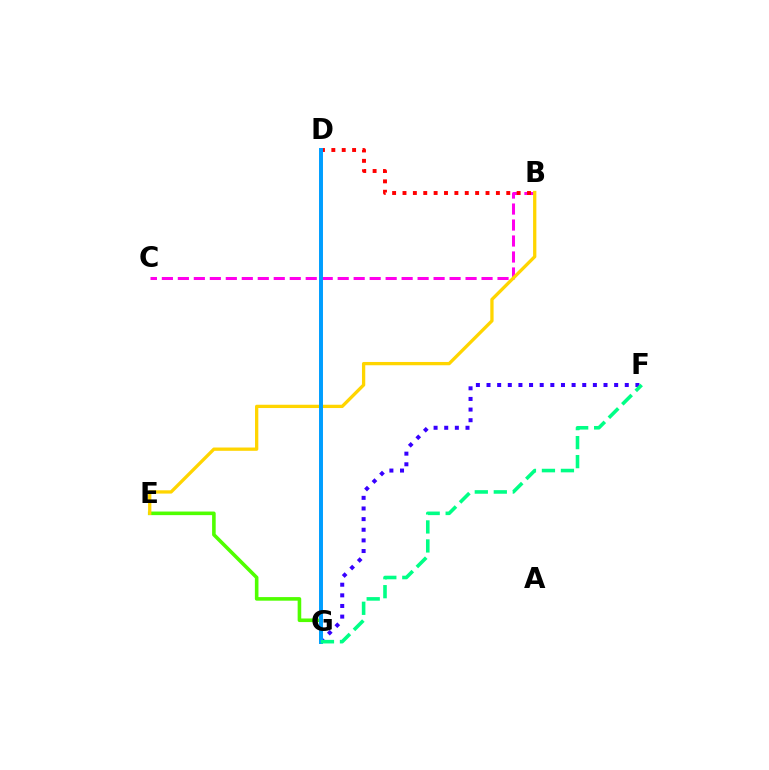{('B', 'C'): [{'color': '#ff00ed', 'line_style': 'dashed', 'thickness': 2.17}], ('E', 'G'): [{'color': '#4fff00', 'line_style': 'solid', 'thickness': 2.59}], ('B', 'E'): [{'color': '#ffd500', 'line_style': 'solid', 'thickness': 2.37}], ('F', 'G'): [{'color': '#3700ff', 'line_style': 'dotted', 'thickness': 2.89}, {'color': '#00ff86', 'line_style': 'dashed', 'thickness': 2.58}], ('B', 'D'): [{'color': '#ff0000', 'line_style': 'dotted', 'thickness': 2.82}], ('D', 'G'): [{'color': '#009eff', 'line_style': 'solid', 'thickness': 2.85}]}